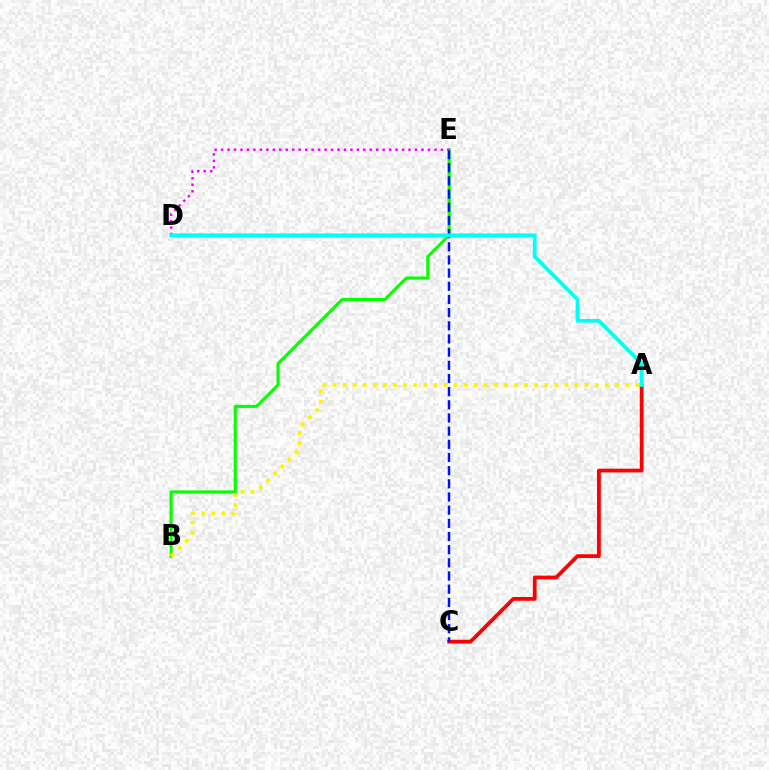{('B', 'E'): [{'color': '#08ff00', 'line_style': 'solid', 'thickness': 2.24}], ('A', 'C'): [{'color': '#ff0000', 'line_style': 'solid', 'thickness': 2.72}], ('A', 'B'): [{'color': '#fcf500', 'line_style': 'dotted', 'thickness': 2.74}], ('C', 'E'): [{'color': '#0010ff', 'line_style': 'dashed', 'thickness': 1.79}], ('D', 'E'): [{'color': '#ee00ff', 'line_style': 'dotted', 'thickness': 1.76}], ('A', 'D'): [{'color': '#00fff6', 'line_style': 'solid', 'thickness': 2.73}]}